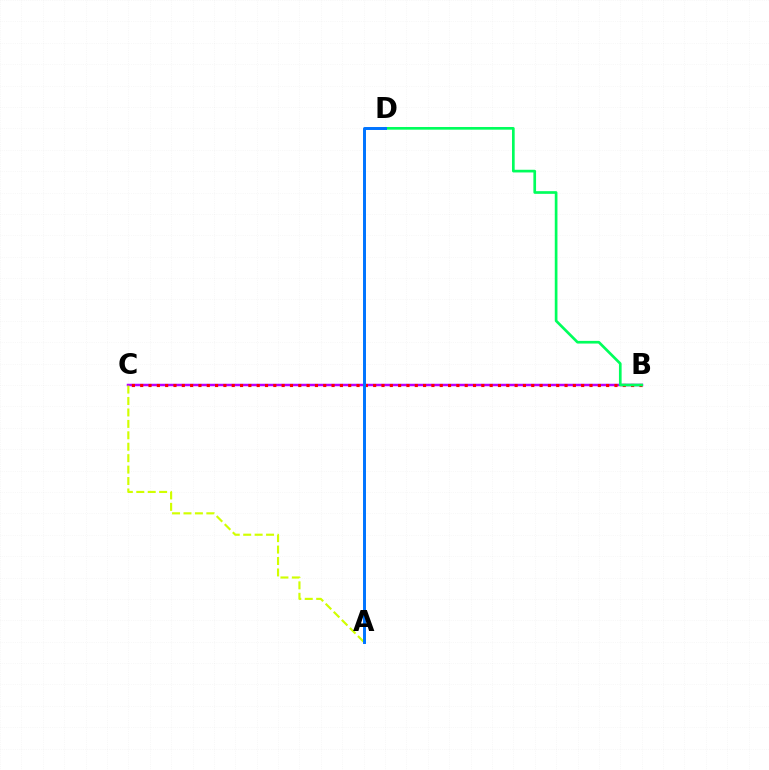{('B', 'C'): [{'color': '#b900ff', 'line_style': 'solid', 'thickness': 1.79}, {'color': '#ff0000', 'line_style': 'dotted', 'thickness': 2.26}], ('A', 'C'): [{'color': '#d1ff00', 'line_style': 'dashed', 'thickness': 1.55}], ('B', 'D'): [{'color': '#00ff5c', 'line_style': 'solid', 'thickness': 1.93}], ('A', 'D'): [{'color': '#0074ff', 'line_style': 'solid', 'thickness': 2.13}]}